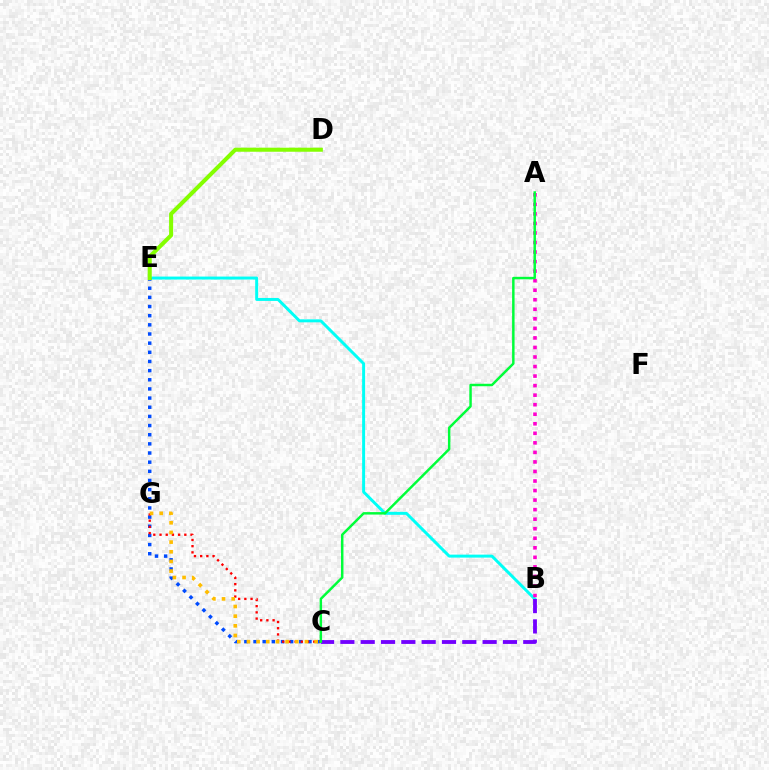{('B', 'E'): [{'color': '#00fff6', 'line_style': 'solid', 'thickness': 2.13}], ('C', 'E'): [{'color': '#004bff', 'line_style': 'dotted', 'thickness': 2.49}], ('C', 'G'): [{'color': '#ff0000', 'line_style': 'dotted', 'thickness': 1.69}, {'color': '#ffbd00', 'line_style': 'dotted', 'thickness': 2.63}], ('A', 'B'): [{'color': '#ff00cf', 'line_style': 'dotted', 'thickness': 2.59}], ('B', 'C'): [{'color': '#7200ff', 'line_style': 'dashed', 'thickness': 2.76}], ('D', 'E'): [{'color': '#84ff00', 'line_style': 'solid', 'thickness': 2.91}], ('A', 'C'): [{'color': '#00ff39', 'line_style': 'solid', 'thickness': 1.78}]}